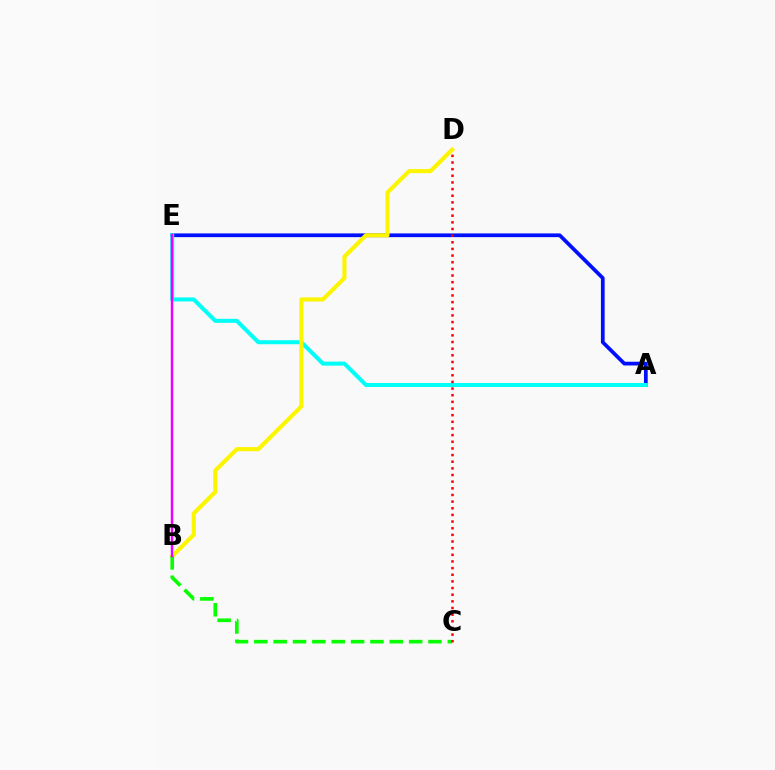{('A', 'E'): [{'color': '#0010ff', 'line_style': 'solid', 'thickness': 2.69}, {'color': '#00fff6', 'line_style': 'solid', 'thickness': 2.89}], ('B', 'D'): [{'color': '#fcf500', 'line_style': 'solid', 'thickness': 2.97}], ('B', 'C'): [{'color': '#08ff00', 'line_style': 'dashed', 'thickness': 2.63}], ('B', 'E'): [{'color': '#ee00ff', 'line_style': 'solid', 'thickness': 1.76}], ('C', 'D'): [{'color': '#ff0000', 'line_style': 'dotted', 'thickness': 1.81}]}